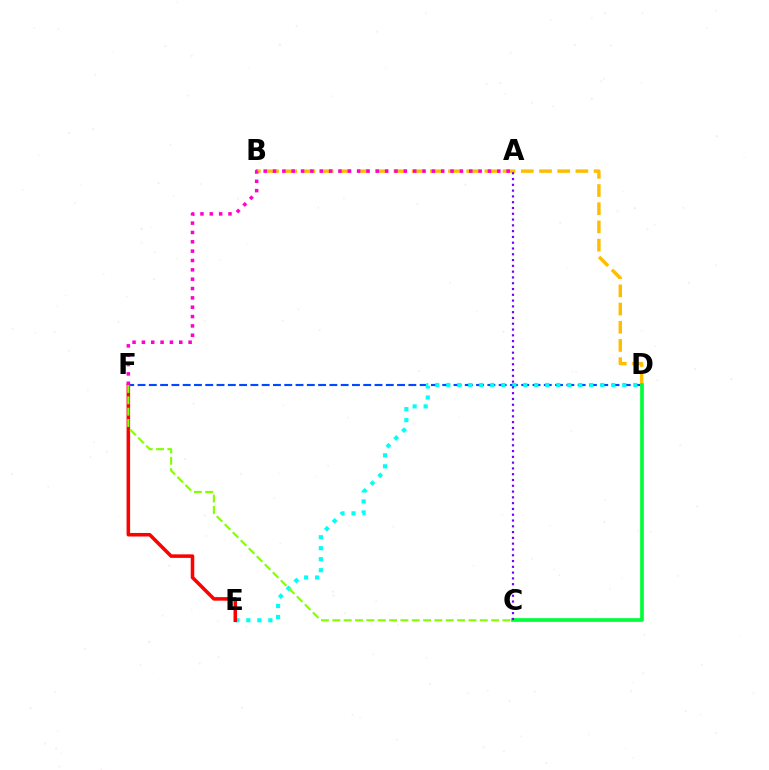{('D', 'F'): [{'color': '#004bff', 'line_style': 'dashed', 'thickness': 1.53}], ('B', 'D'): [{'color': '#ffbd00', 'line_style': 'dashed', 'thickness': 2.47}], ('D', 'E'): [{'color': '#00fff6', 'line_style': 'dotted', 'thickness': 2.99}], ('E', 'F'): [{'color': '#ff0000', 'line_style': 'solid', 'thickness': 2.55}], ('C', 'D'): [{'color': '#00ff39', 'line_style': 'solid', 'thickness': 2.67}], ('C', 'F'): [{'color': '#84ff00', 'line_style': 'dashed', 'thickness': 1.54}], ('A', 'F'): [{'color': '#ff00cf', 'line_style': 'dotted', 'thickness': 2.54}], ('A', 'C'): [{'color': '#7200ff', 'line_style': 'dotted', 'thickness': 1.57}]}